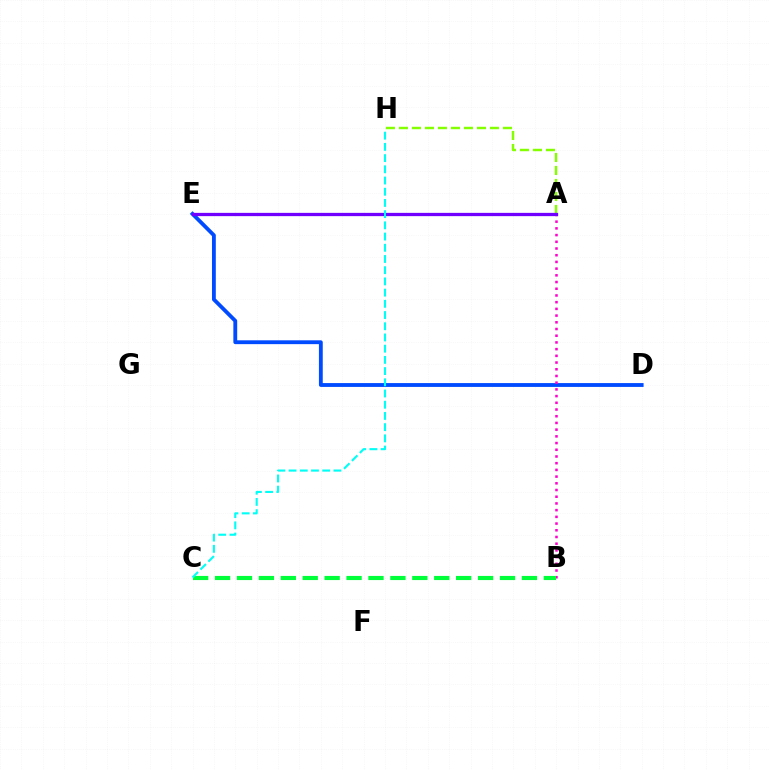{('A', 'E'): [{'color': '#ff0000', 'line_style': 'dotted', 'thickness': 2.17}, {'color': '#ffbd00', 'line_style': 'dotted', 'thickness': 1.95}, {'color': '#7200ff', 'line_style': 'solid', 'thickness': 2.35}], ('D', 'E'): [{'color': '#004bff', 'line_style': 'solid', 'thickness': 2.76}], ('A', 'B'): [{'color': '#ff00cf', 'line_style': 'dotted', 'thickness': 1.82}], ('A', 'H'): [{'color': '#84ff00', 'line_style': 'dashed', 'thickness': 1.77}], ('B', 'C'): [{'color': '#00ff39', 'line_style': 'dashed', 'thickness': 2.98}], ('C', 'H'): [{'color': '#00fff6', 'line_style': 'dashed', 'thickness': 1.52}]}